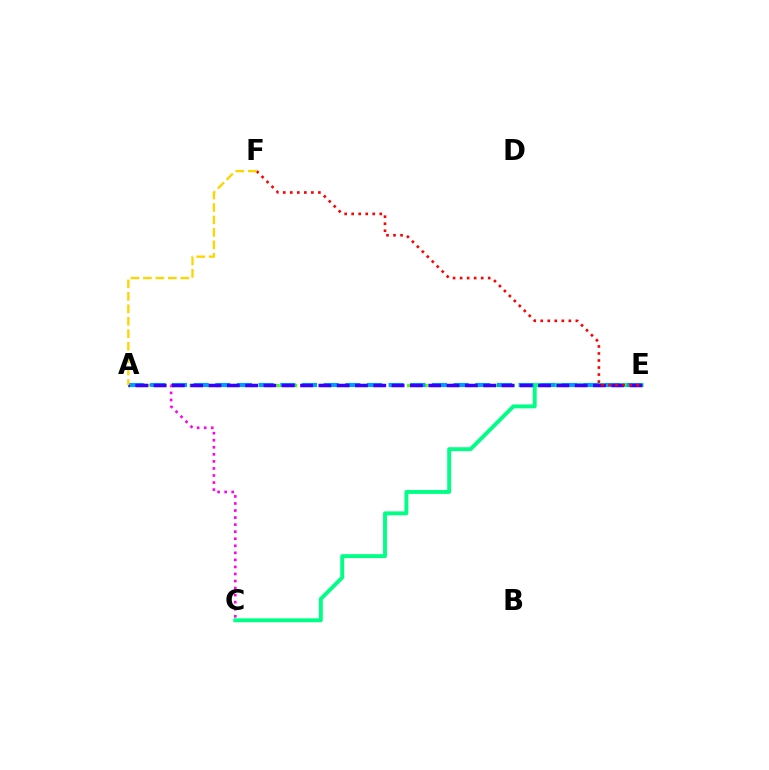{('A', 'C'): [{'color': '#ff00ed', 'line_style': 'dotted', 'thickness': 1.92}], ('A', 'E'): [{'color': '#4fff00', 'line_style': 'dotted', 'thickness': 2.37}, {'color': '#009eff', 'line_style': 'dashed', 'thickness': 2.94}, {'color': '#3700ff', 'line_style': 'dashed', 'thickness': 2.49}], ('C', 'E'): [{'color': '#00ff86', 'line_style': 'solid', 'thickness': 2.81}], ('E', 'F'): [{'color': '#ff0000', 'line_style': 'dotted', 'thickness': 1.91}], ('A', 'F'): [{'color': '#ffd500', 'line_style': 'dashed', 'thickness': 1.69}]}